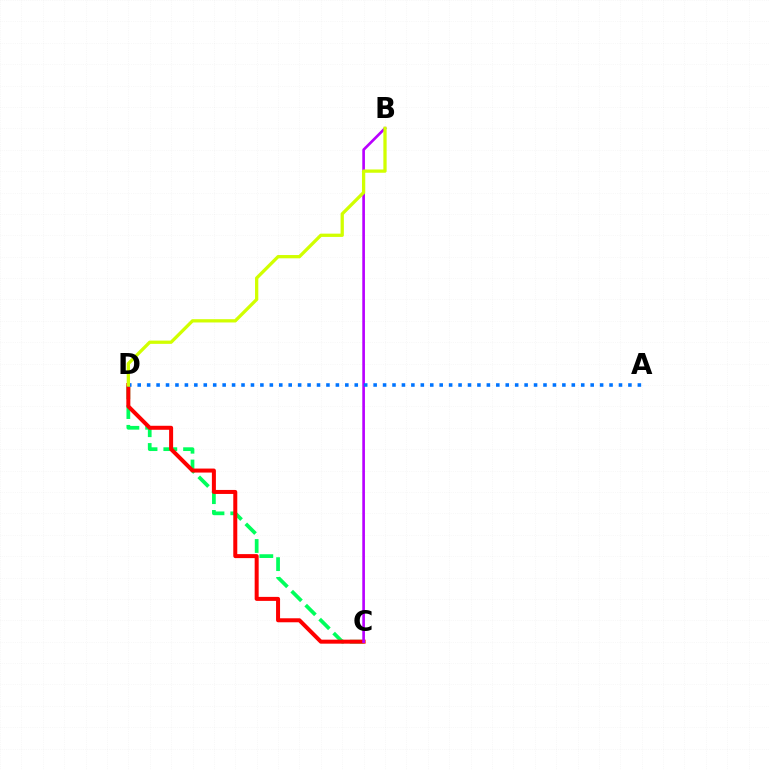{('C', 'D'): [{'color': '#00ff5c', 'line_style': 'dashed', 'thickness': 2.69}, {'color': '#ff0000', 'line_style': 'solid', 'thickness': 2.88}], ('B', 'C'): [{'color': '#b900ff', 'line_style': 'solid', 'thickness': 1.92}], ('A', 'D'): [{'color': '#0074ff', 'line_style': 'dotted', 'thickness': 2.56}], ('B', 'D'): [{'color': '#d1ff00', 'line_style': 'solid', 'thickness': 2.36}]}